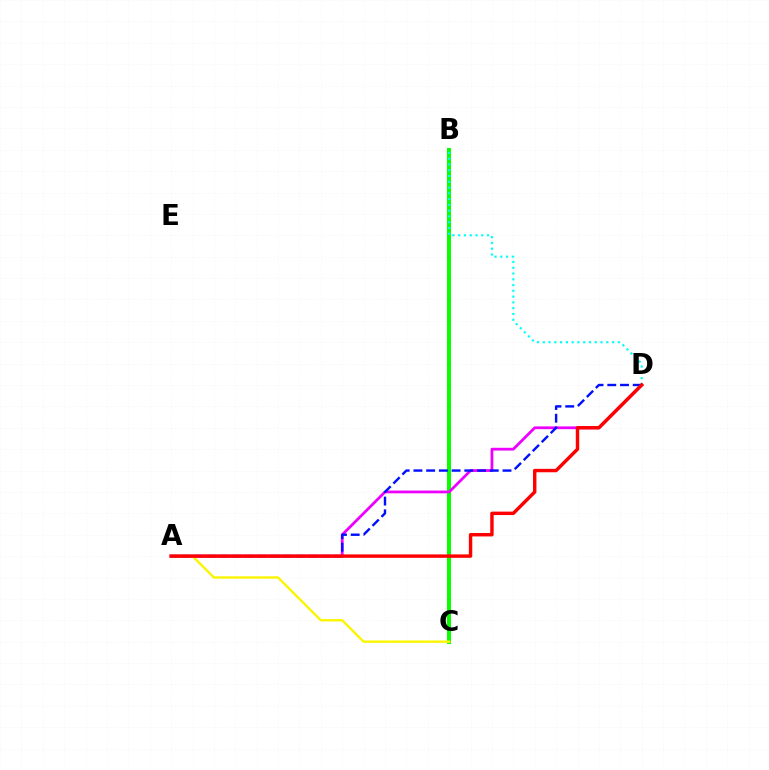{('B', 'C'): [{'color': '#08ff00', 'line_style': 'solid', 'thickness': 2.88}], ('A', 'D'): [{'color': '#ee00ff', 'line_style': 'solid', 'thickness': 2.0}, {'color': '#0010ff', 'line_style': 'dashed', 'thickness': 1.73}, {'color': '#ff0000', 'line_style': 'solid', 'thickness': 2.46}], ('B', 'D'): [{'color': '#00fff6', 'line_style': 'dotted', 'thickness': 1.57}], ('A', 'C'): [{'color': '#fcf500', 'line_style': 'solid', 'thickness': 1.71}]}